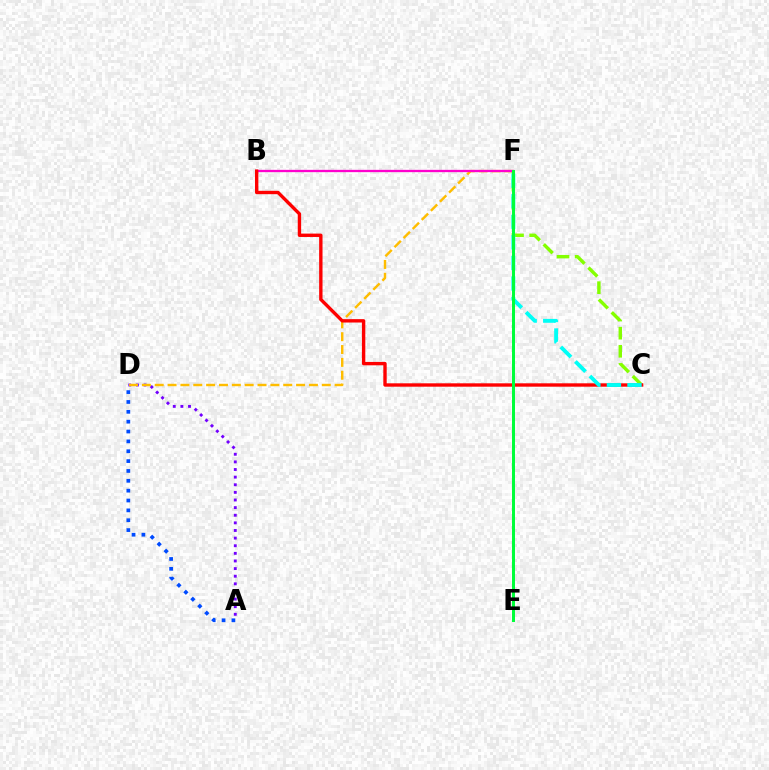{('A', 'D'): [{'color': '#7200ff', 'line_style': 'dotted', 'thickness': 2.07}, {'color': '#004bff', 'line_style': 'dotted', 'thickness': 2.68}], ('C', 'F'): [{'color': '#84ff00', 'line_style': 'dashed', 'thickness': 2.46}, {'color': '#00fff6', 'line_style': 'dashed', 'thickness': 2.79}], ('D', 'F'): [{'color': '#ffbd00', 'line_style': 'dashed', 'thickness': 1.75}], ('B', 'F'): [{'color': '#ff00cf', 'line_style': 'solid', 'thickness': 1.66}], ('B', 'C'): [{'color': '#ff0000', 'line_style': 'solid', 'thickness': 2.43}], ('E', 'F'): [{'color': '#00ff39', 'line_style': 'solid', 'thickness': 2.15}]}